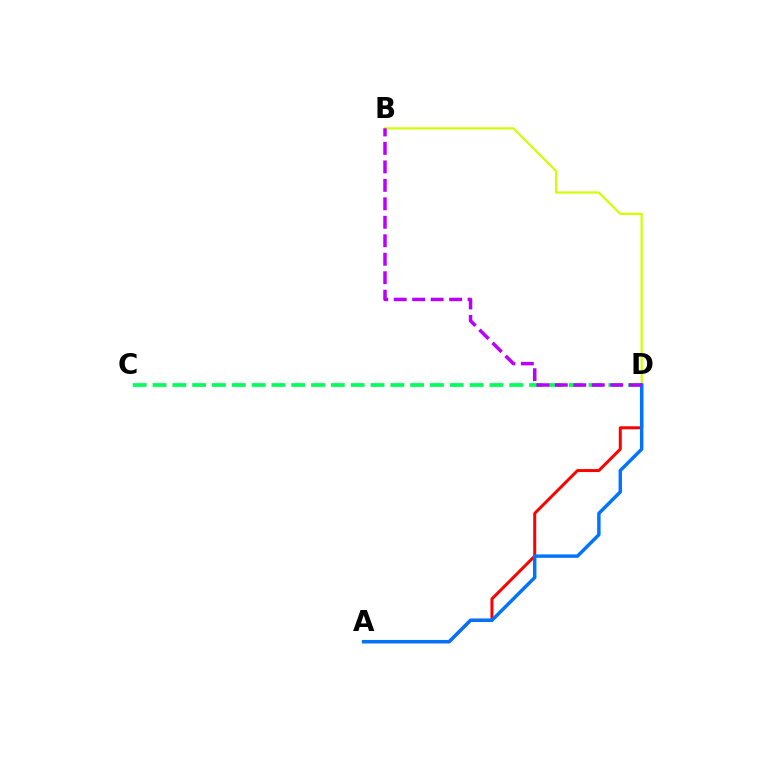{('B', 'D'): [{'color': '#d1ff00', 'line_style': 'solid', 'thickness': 1.58}, {'color': '#b900ff', 'line_style': 'dashed', 'thickness': 2.51}], ('C', 'D'): [{'color': '#00ff5c', 'line_style': 'dashed', 'thickness': 2.69}], ('A', 'D'): [{'color': '#ff0000', 'line_style': 'solid', 'thickness': 2.15}, {'color': '#0074ff', 'line_style': 'solid', 'thickness': 2.47}]}